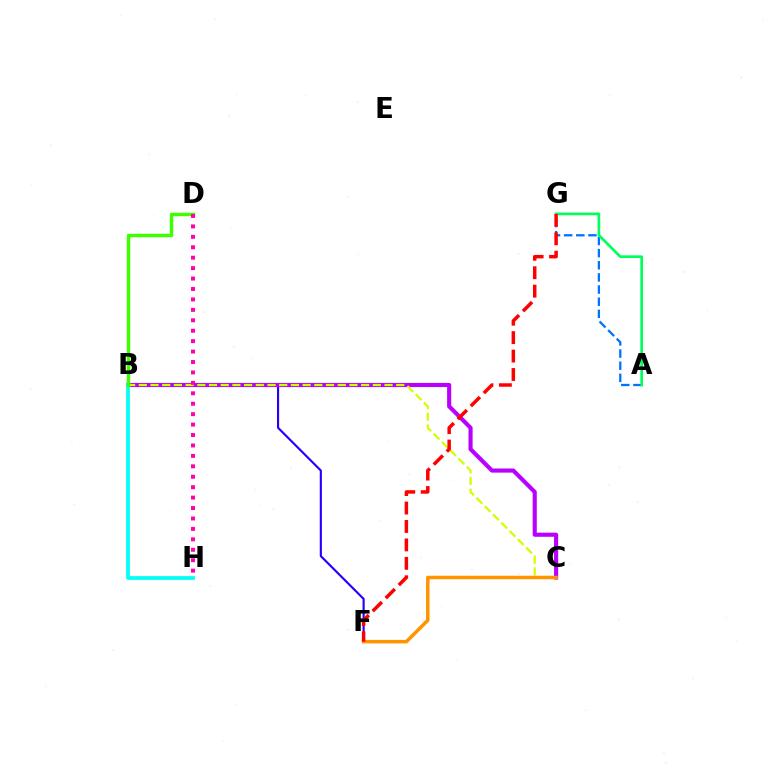{('B', 'F'): [{'color': '#2500ff', 'line_style': 'solid', 'thickness': 1.55}], ('B', 'C'): [{'color': '#b900ff', 'line_style': 'solid', 'thickness': 2.96}, {'color': '#d1ff00', 'line_style': 'dashed', 'thickness': 1.59}], ('C', 'F'): [{'color': '#ff9400', 'line_style': 'solid', 'thickness': 2.51}], ('B', 'H'): [{'color': '#00fff6', 'line_style': 'solid', 'thickness': 2.68}], ('B', 'D'): [{'color': '#3dff00', 'line_style': 'solid', 'thickness': 2.48}], ('A', 'G'): [{'color': '#0074ff', 'line_style': 'dashed', 'thickness': 1.65}, {'color': '#00ff5c', 'line_style': 'solid', 'thickness': 1.95}], ('D', 'H'): [{'color': '#ff00ac', 'line_style': 'dotted', 'thickness': 2.83}], ('F', 'G'): [{'color': '#ff0000', 'line_style': 'dashed', 'thickness': 2.51}]}